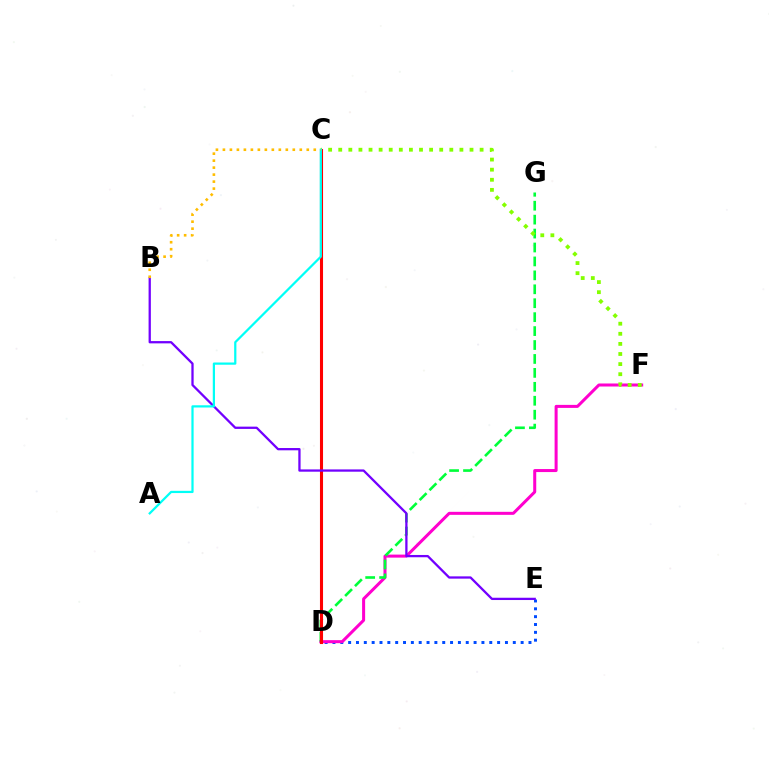{('D', 'E'): [{'color': '#004bff', 'line_style': 'dotted', 'thickness': 2.13}], ('D', 'F'): [{'color': '#ff00cf', 'line_style': 'solid', 'thickness': 2.18}], ('D', 'G'): [{'color': '#00ff39', 'line_style': 'dashed', 'thickness': 1.89}], ('C', 'D'): [{'color': '#ff0000', 'line_style': 'solid', 'thickness': 2.22}], ('B', 'E'): [{'color': '#7200ff', 'line_style': 'solid', 'thickness': 1.64}], ('C', 'F'): [{'color': '#84ff00', 'line_style': 'dotted', 'thickness': 2.74}], ('A', 'C'): [{'color': '#00fff6', 'line_style': 'solid', 'thickness': 1.61}], ('B', 'C'): [{'color': '#ffbd00', 'line_style': 'dotted', 'thickness': 1.9}]}